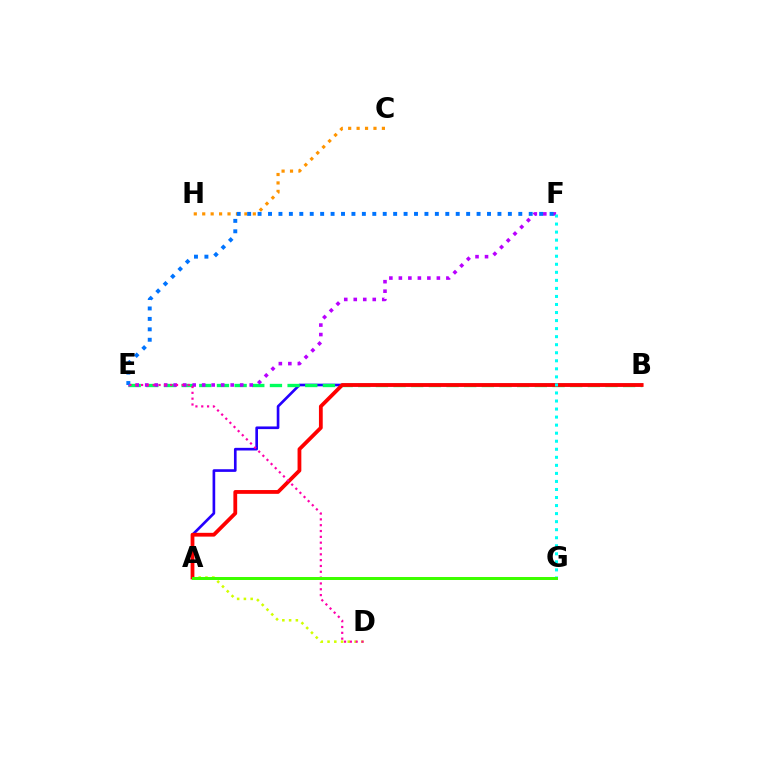{('A', 'B'): [{'color': '#2500ff', 'line_style': 'solid', 'thickness': 1.91}, {'color': '#ff0000', 'line_style': 'solid', 'thickness': 2.73}], ('C', 'H'): [{'color': '#ff9400', 'line_style': 'dotted', 'thickness': 2.29}], ('B', 'E'): [{'color': '#00ff5c', 'line_style': 'dashed', 'thickness': 2.4}], ('A', 'D'): [{'color': '#d1ff00', 'line_style': 'dotted', 'thickness': 1.84}], ('E', 'F'): [{'color': '#b900ff', 'line_style': 'dotted', 'thickness': 2.58}, {'color': '#0074ff', 'line_style': 'dotted', 'thickness': 2.83}], ('F', 'G'): [{'color': '#00fff6', 'line_style': 'dotted', 'thickness': 2.19}], ('D', 'E'): [{'color': '#ff00ac', 'line_style': 'dotted', 'thickness': 1.58}], ('A', 'G'): [{'color': '#3dff00', 'line_style': 'solid', 'thickness': 2.16}]}